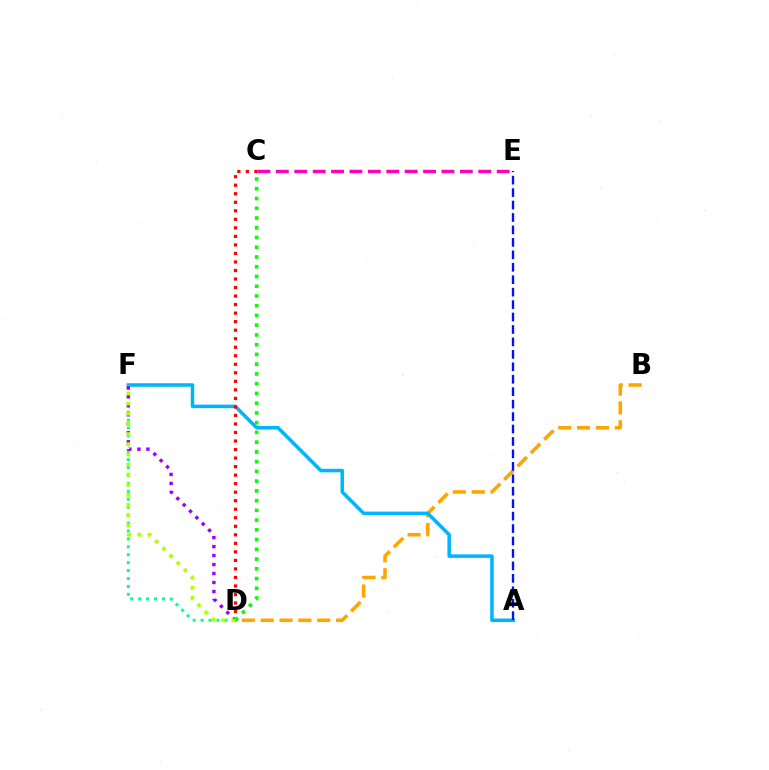{('D', 'F'): [{'color': '#00ff9d', 'line_style': 'dotted', 'thickness': 2.15}, {'color': '#9b00ff', 'line_style': 'dotted', 'thickness': 2.44}, {'color': '#b3ff00', 'line_style': 'dotted', 'thickness': 2.76}], ('B', 'D'): [{'color': '#ffa500', 'line_style': 'dashed', 'thickness': 2.56}], ('A', 'F'): [{'color': '#00b5ff', 'line_style': 'solid', 'thickness': 2.53}], ('C', 'D'): [{'color': '#ff0000', 'line_style': 'dotted', 'thickness': 2.32}, {'color': '#08ff00', 'line_style': 'dotted', 'thickness': 2.65}], ('C', 'E'): [{'color': '#ff00bd', 'line_style': 'dashed', 'thickness': 2.5}], ('A', 'E'): [{'color': '#0010ff', 'line_style': 'dashed', 'thickness': 1.69}]}